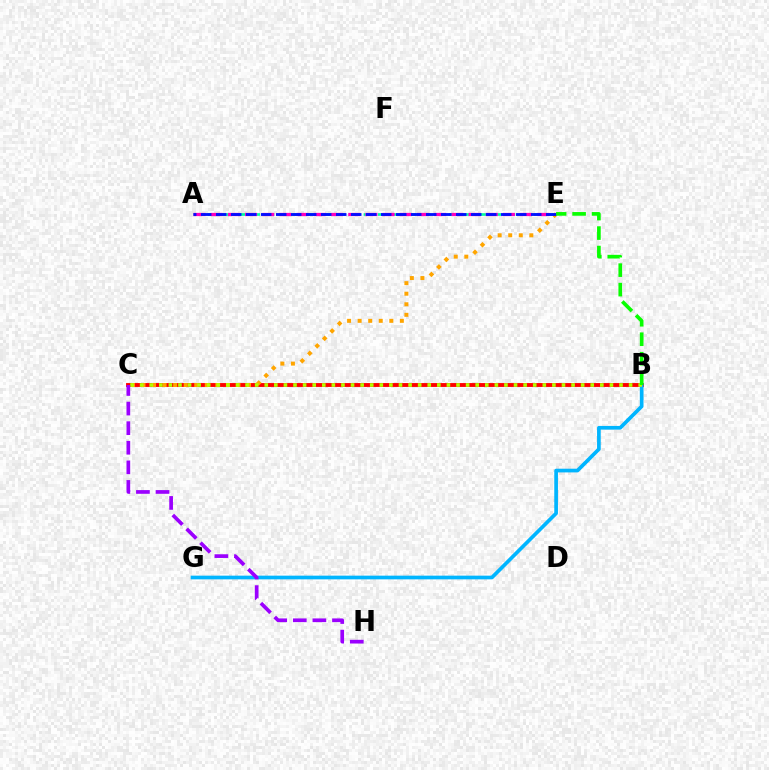{('A', 'E'): [{'color': '#00ff9d', 'line_style': 'dashed', 'thickness': 1.93}, {'color': '#ff00bd', 'line_style': 'dashed', 'thickness': 2.34}, {'color': '#0010ff', 'line_style': 'dashed', 'thickness': 2.04}], ('B', 'C'): [{'color': '#ff0000', 'line_style': 'solid', 'thickness': 2.79}, {'color': '#b3ff00', 'line_style': 'dotted', 'thickness': 2.61}], ('C', 'E'): [{'color': '#ffa500', 'line_style': 'dotted', 'thickness': 2.87}], ('B', 'G'): [{'color': '#00b5ff', 'line_style': 'solid', 'thickness': 2.66}], ('C', 'H'): [{'color': '#9b00ff', 'line_style': 'dashed', 'thickness': 2.66}], ('B', 'E'): [{'color': '#08ff00', 'line_style': 'dashed', 'thickness': 2.65}]}